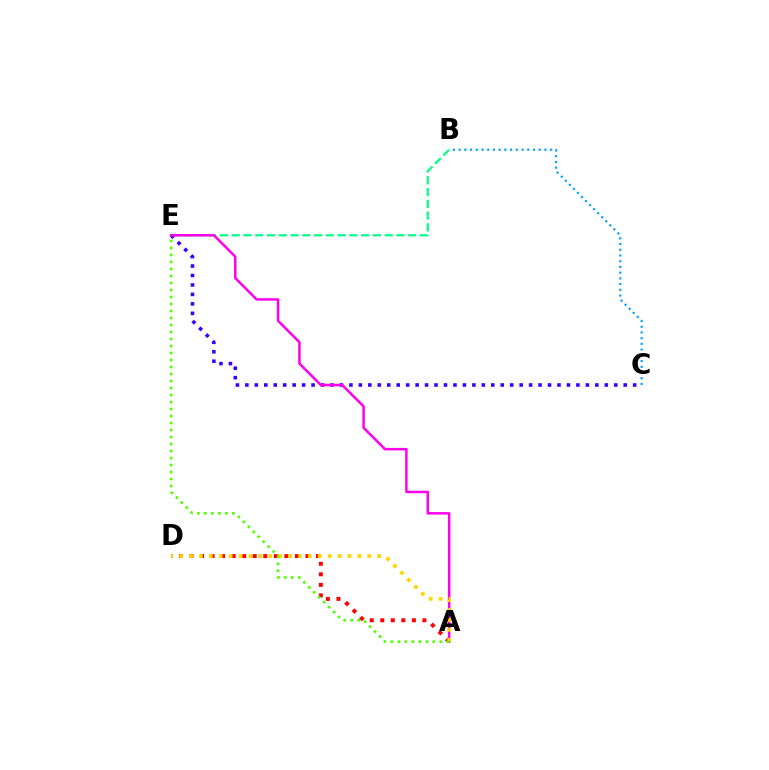{('A', 'D'): [{'color': '#ff0000', 'line_style': 'dotted', 'thickness': 2.86}, {'color': '#ffd500', 'line_style': 'dotted', 'thickness': 2.69}], ('B', 'E'): [{'color': '#00ff86', 'line_style': 'dashed', 'thickness': 1.6}], ('B', 'C'): [{'color': '#009eff', 'line_style': 'dotted', 'thickness': 1.55}], ('C', 'E'): [{'color': '#3700ff', 'line_style': 'dotted', 'thickness': 2.57}], ('A', 'E'): [{'color': '#ff00ed', 'line_style': 'solid', 'thickness': 1.8}, {'color': '#4fff00', 'line_style': 'dotted', 'thickness': 1.9}]}